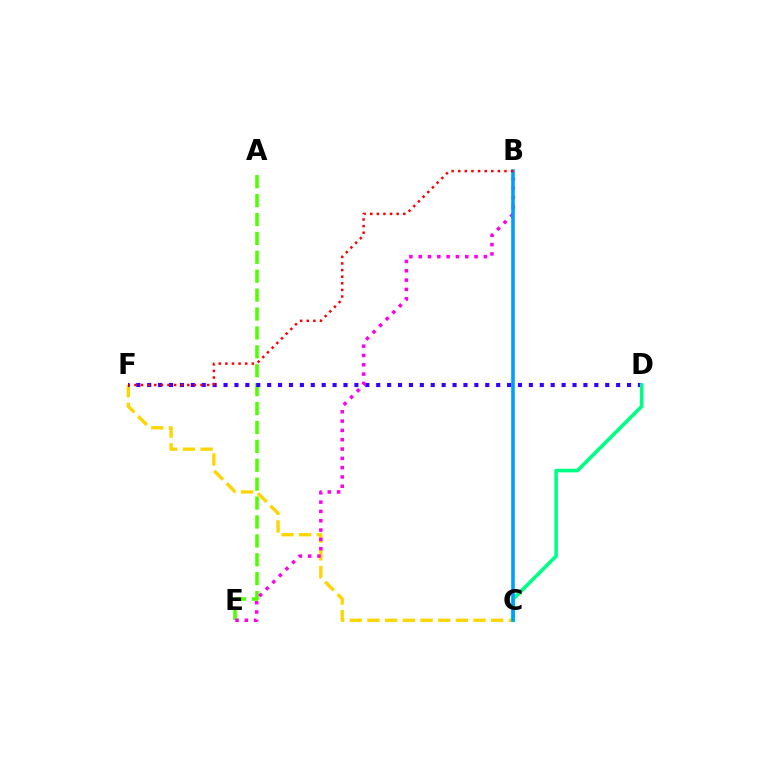{('A', 'E'): [{'color': '#4fff00', 'line_style': 'dashed', 'thickness': 2.57}], ('C', 'F'): [{'color': '#ffd500', 'line_style': 'dashed', 'thickness': 2.4}], ('D', 'F'): [{'color': '#3700ff', 'line_style': 'dotted', 'thickness': 2.96}], ('C', 'D'): [{'color': '#00ff86', 'line_style': 'solid', 'thickness': 2.6}], ('B', 'E'): [{'color': '#ff00ed', 'line_style': 'dotted', 'thickness': 2.53}], ('B', 'C'): [{'color': '#009eff', 'line_style': 'solid', 'thickness': 2.58}], ('B', 'F'): [{'color': '#ff0000', 'line_style': 'dotted', 'thickness': 1.8}]}